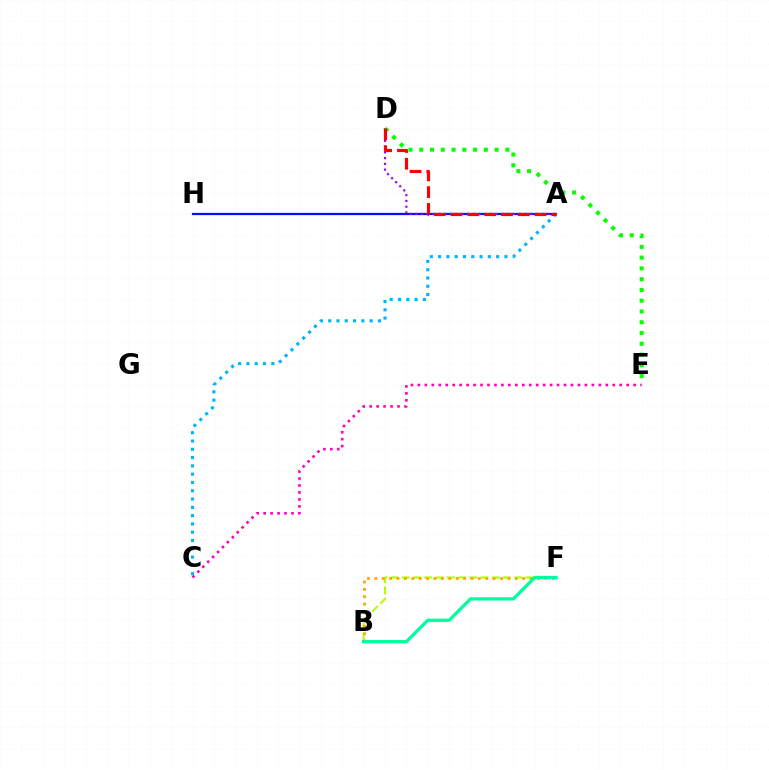{('A', 'H'): [{'color': '#0010ff', 'line_style': 'solid', 'thickness': 1.61}], ('A', 'D'): [{'color': '#9b00ff', 'line_style': 'dotted', 'thickness': 1.56}, {'color': '#ff0000', 'line_style': 'dashed', 'thickness': 2.28}], ('B', 'F'): [{'color': '#b3ff00', 'line_style': 'dashed', 'thickness': 1.53}, {'color': '#ffa500', 'line_style': 'dotted', 'thickness': 2.01}, {'color': '#00ff9d', 'line_style': 'solid', 'thickness': 2.34}], ('A', 'C'): [{'color': '#00b5ff', 'line_style': 'dotted', 'thickness': 2.25}], ('C', 'E'): [{'color': '#ff00bd', 'line_style': 'dotted', 'thickness': 1.89}], ('D', 'E'): [{'color': '#08ff00', 'line_style': 'dotted', 'thickness': 2.93}]}